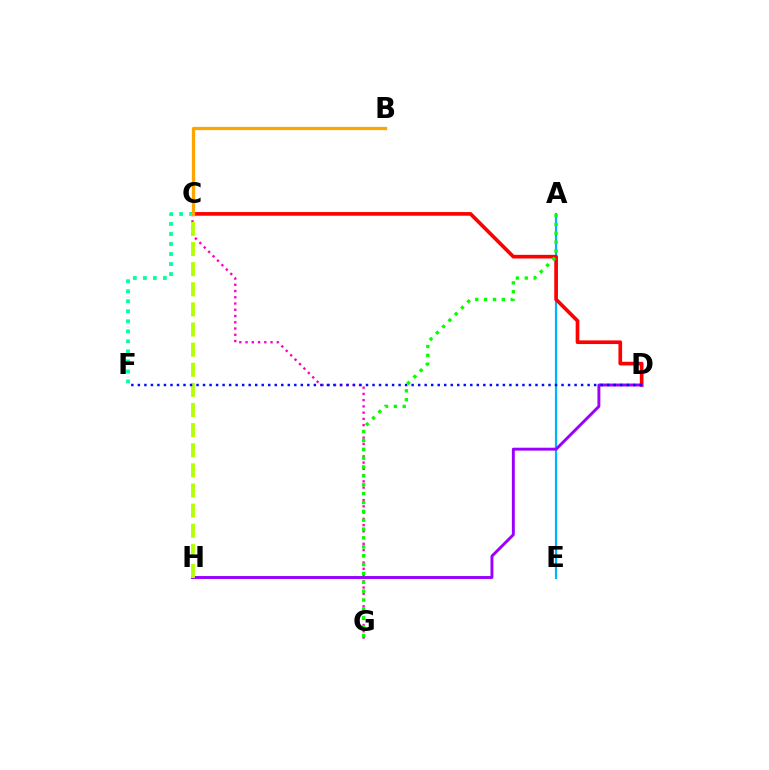{('A', 'E'): [{'color': '#00b5ff', 'line_style': 'solid', 'thickness': 1.59}], ('C', 'D'): [{'color': '#ff0000', 'line_style': 'solid', 'thickness': 2.64}], ('C', 'F'): [{'color': '#00ff9d', 'line_style': 'dotted', 'thickness': 2.72}], ('D', 'H'): [{'color': '#9b00ff', 'line_style': 'solid', 'thickness': 2.1}], ('C', 'G'): [{'color': '#ff00bd', 'line_style': 'dotted', 'thickness': 1.7}], ('C', 'H'): [{'color': '#b3ff00', 'line_style': 'dashed', 'thickness': 2.73}], ('D', 'F'): [{'color': '#0010ff', 'line_style': 'dotted', 'thickness': 1.77}], ('B', 'C'): [{'color': '#ffa500', 'line_style': 'solid', 'thickness': 2.34}], ('A', 'G'): [{'color': '#08ff00', 'line_style': 'dotted', 'thickness': 2.41}]}